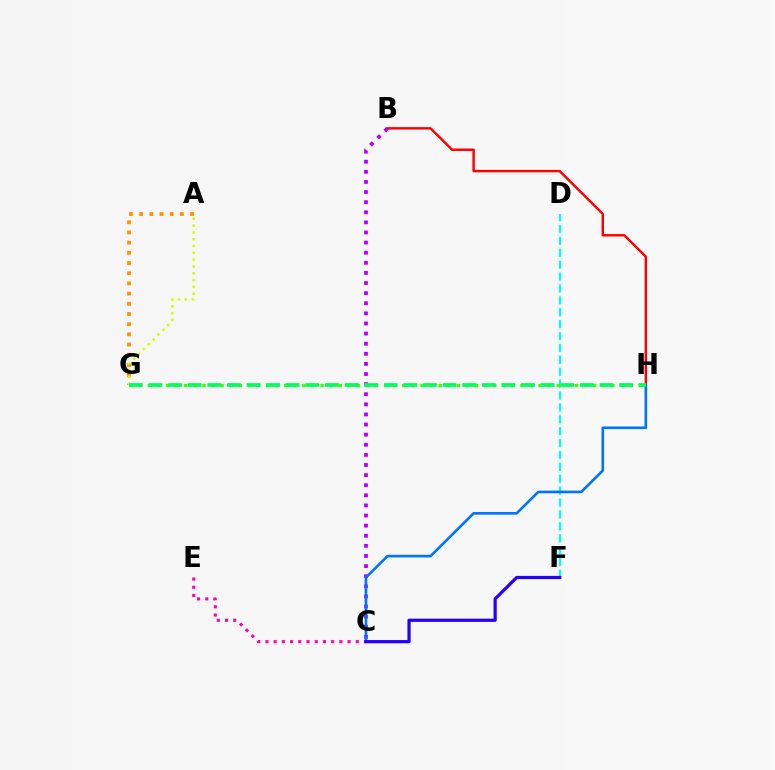{('A', 'G'): [{'color': '#ff9400', 'line_style': 'dotted', 'thickness': 2.77}, {'color': '#d1ff00', 'line_style': 'dotted', 'thickness': 1.85}], ('B', 'H'): [{'color': '#ff0000', 'line_style': 'solid', 'thickness': 1.75}], ('D', 'F'): [{'color': '#00fff6', 'line_style': 'dashed', 'thickness': 1.62}], ('G', 'H'): [{'color': '#3dff00', 'line_style': 'dotted', 'thickness': 2.47}, {'color': '#00ff5c', 'line_style': 'dashed', 'thickness': 2.66}], ('B', 'C'): [{'color': '#b900ff', 'line_style': 'dotted', 'thickness': 2.75}], ('C', 'E'): [{'color': '#ff00ac', 'line_style': 'dotted', 'thickness': 2.23}], ('C', 'H'): [{'color': '#0074ff', 'line_style': 'solid', 'thickness': 1.89}], ('C', 'F'): [{'color': '#2500ff', 'line_style': 'solid', 'thickness': 2.32}]}